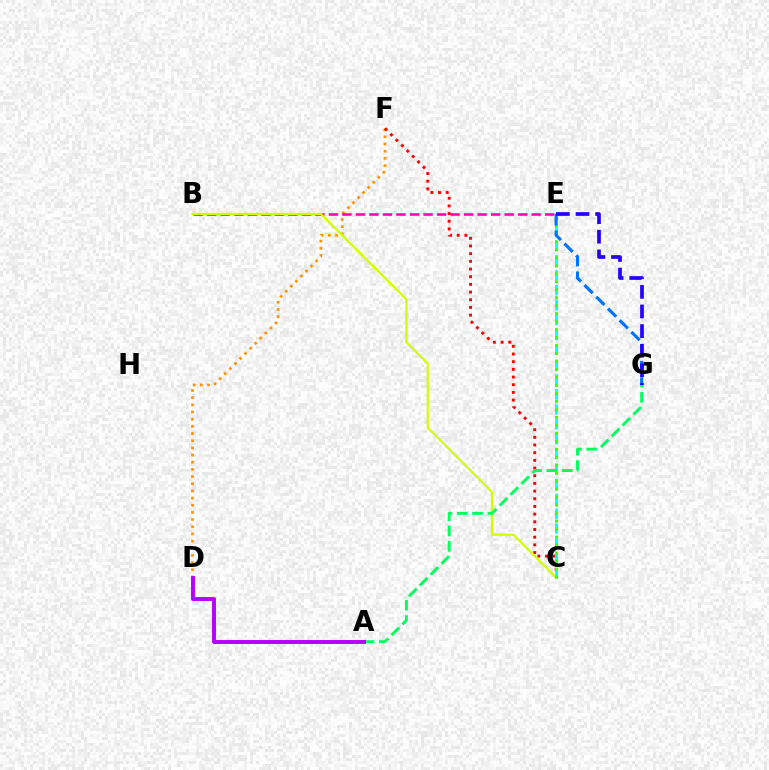{('D', 'F'): [{'color': '#ff9400', 'line_style': 'dotted', 'thickness': 1.95}], ('C', 'F'): [{'color': '#ff0000', 'line_style': 'dotted', 'thickness': 2.09}], ('B', 'E'): [{'color': '#ff00ac', 'line_style': 'dashed', 'thickness': 1.84}], ('C', 'E'): [{'color': '#00fff6', 'line_style': 'dashed', 'thickness': 2.02}, {'color': '#3dff00', 'line_style': 'dotted', 'thickness': 2.17}], ('B', 'C'): [{'color': '#d1ff00', 'line_style': 'solid', 'thickness': 1.58}], ('E', 'G'): [{'color': '#0074ff', 'line_style': 'dashed', 'thickness': 2.25}, {'color': '#2500ff', 'line_style': 'dashed', 'thickness': 2.67}], ('A', 'G'): [{'color': '#00ff5c', 'line_style': 'dashed', 'thickness': 2.08}], ('A', 'D'): [{'color': '#b900ff', 'line_style': 'solid', 'thickness': 2.82}]}